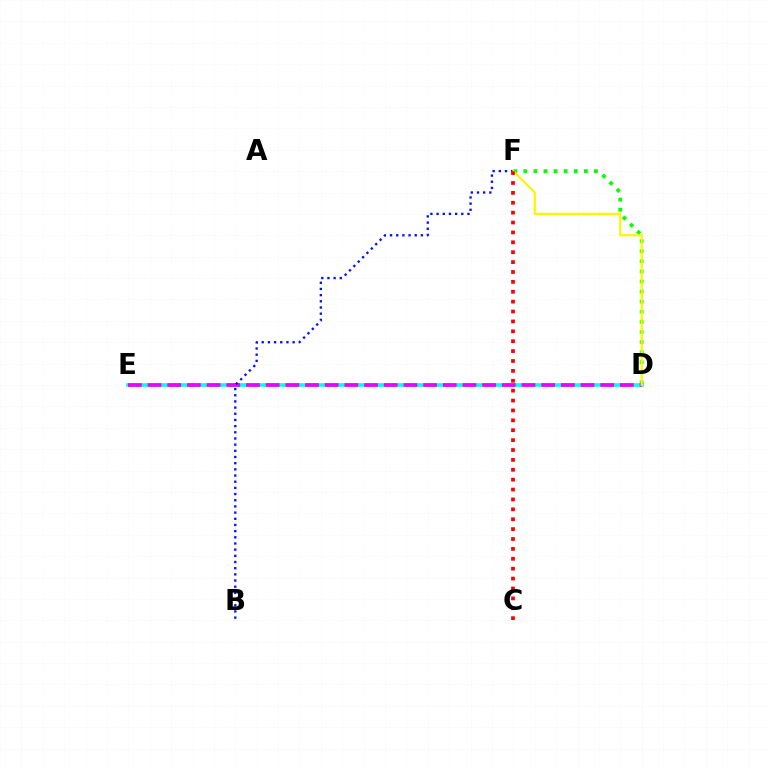{('D', 'E'): [{'color': '#00fff6', 'line_style': 'solid', 'thickness': 2.6}, {'color': '#ee00ff', 'line_style': 'dashed', 'thickness': 2.67}], ('D', 'F'): [{'color': '#08ff00', 'line_style': 'dotted', 'thickness': 2.74}, {'color': '#fcf500', 'line_style': 'solid', 'thickness': 1.59}], ('B', 'F'): [{'color': '#0010ff', 'line_style': 'dotted', 'thickness': 1.68}], ('C', 'F'): [{'color': '#ff0000', 'line_style': 'dotted', 'thickness': 2.69}]}